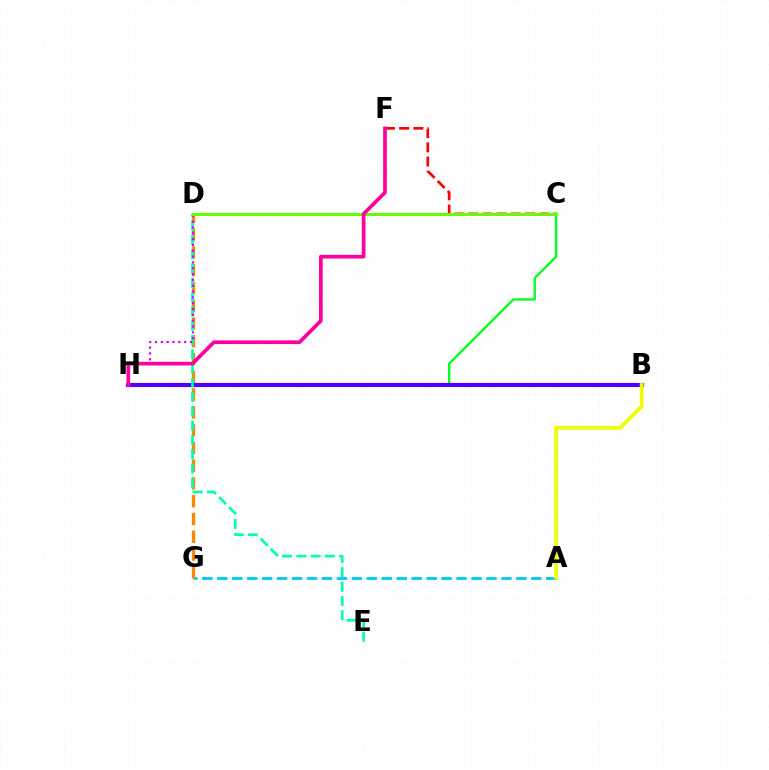{('A', 'G'): [{'color': '#00c7ff', 'line_style': 'dashed', 'thickness': 2.03}], ('D', 'G'): [{'color': '#ff8800', 'line_style': 'dashed', 'thickness': 2.41}], ('B', 'H'): [{'color': '#003fff', 'line_style': 'dashed', 'thickness': 1.78}, {'color': '#4f00ff', 'line_style': 'solid', 'thickness': 2.99}], ('C', 'H'): [{'color': '#00ff27', 'line_style': 'solid', 'thickness': 1.71}], ('D', 'E'): [{'color': '#00ffaf', 'line_style': 'dashed', 'thickness': 1.94}], ('D', 'H'): [{'color': '#d600ff', 'line_style': 'dotted', 'thickness': 1.58}], ('C', 'F'): [{'color': '#ff0000', 'line_style': 'dashed', 'thickness': 1.93}], ('C', 'D'): [{'color': '#66ff00', 'line_style': 'solid', 'thickness': 2.21}], ('F', 'H'): [{'color': '#ff00a0', 'line_style': 'solid', 'thickness': 2.67}], ('A', 'B'): [{'color': '#eeff00', 'line_style': 'solid', 'thickness': 2.7}]}